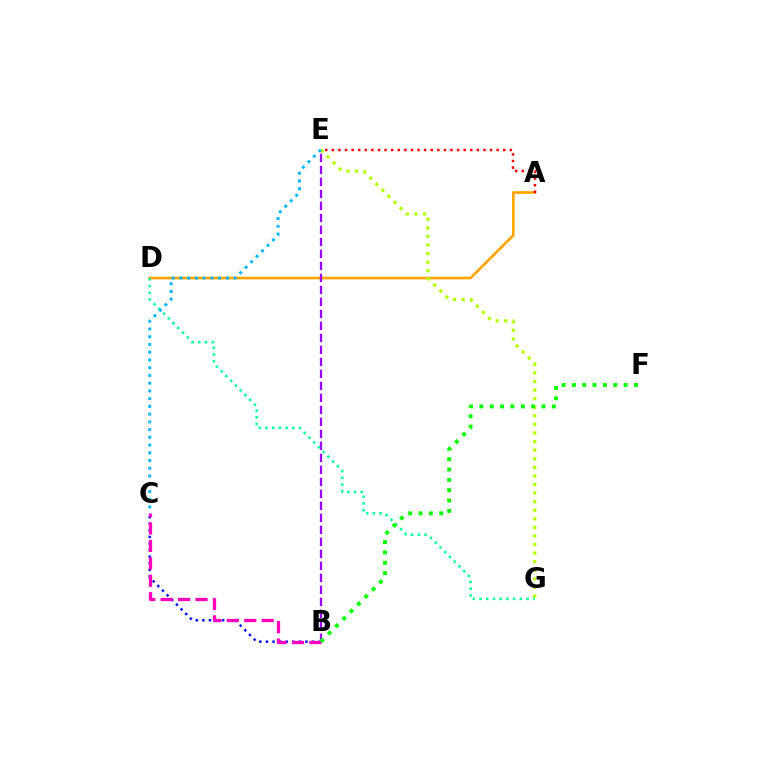{('A', 'D'): [{'color': '#ffa500', 'line_style': 'solid', 'thickness': 1.92}], ('A', 'E'): [{'color': '#ff0000', 'line_style': 'dotted', 'thickness': 1.79}], ('B', 'C'): [{'color': '#0010ff', 'line_style': 'dotted', 'thickness': 1.79}, {'color': '#ff00bd', 'line_style': 'dashed', 'thickness': 2.37}], ('E', 'G'): [{'color': '#b3ff00', 'line_style': 'dotted', 'thickness': 2.33}], ('B', 'E'): [{'color': '#9b00ff', 'line_style': 'dashed', 'thickness': 1.63}], ('D', 'G'): [{'color': '#00ff9d', 'line_style': 'dotted', 'thickness': 1.83}], ('B', 'F'): [{'color': '#08ff00', 'line_style': 'dotted', 'thickness': 2.81}], ('C', 'E'): [{'color': '#00b5ff', 'line_style': 'dotted', 'thickness': 2.1}]}